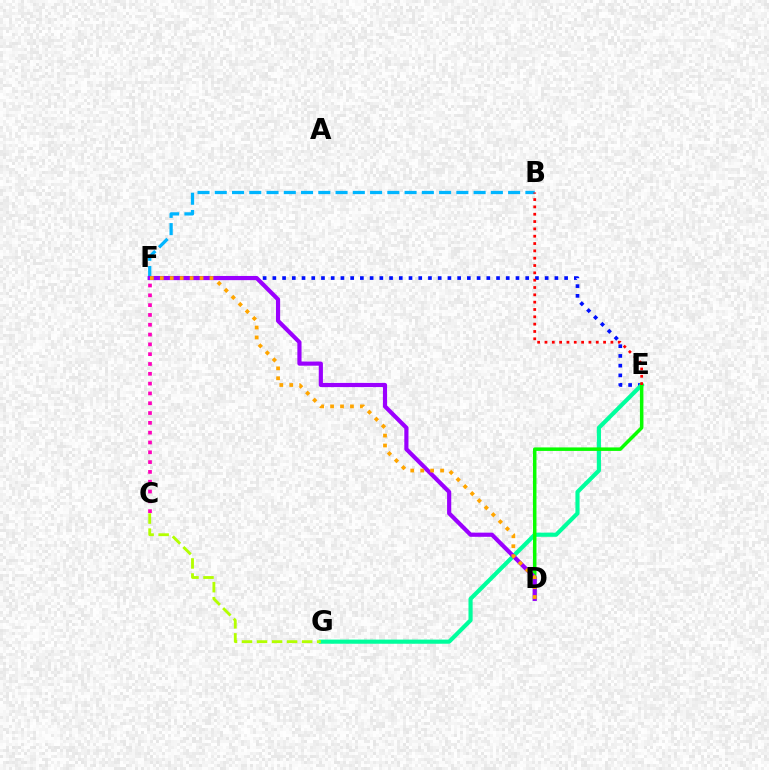{('B', 'F'): [{'color': '#00b5ff', 'line_style': 'dashed', 'thickness': 2.34}], ('E', 'F'): [{'color': '#0010ff', 'line_style': 'dotted', 'thickness': 2.64}], ('E', 'G'): [{'color': '#00ff9d', 'line_style': 'solid', 'thickness': 2.98}], ('D', 'E'): [{'color': '#08ff00', 'line_style': 'solid', 'thickness': 2.52}], ('C', 'G'): [{'color': '#b3ff00', 'line_style': 'dashed', 'thickness': 2.04}], ('D', 'F'): [{'color': '#9b00ff', 'line_style': 'solid', 'thickness': 3.0}, {'color': '#ffa500', 'line_style': 'dotted', 'thickness': 2.7}], ('C', 'F'): [{'color': '#ff00bd', 'line_style': 'dotted', 'thickness': 2.67}], ('B', 'E'): [{'color': '#ff0000', 'line_style': 'dotted', 'thickness': 1.99}]}